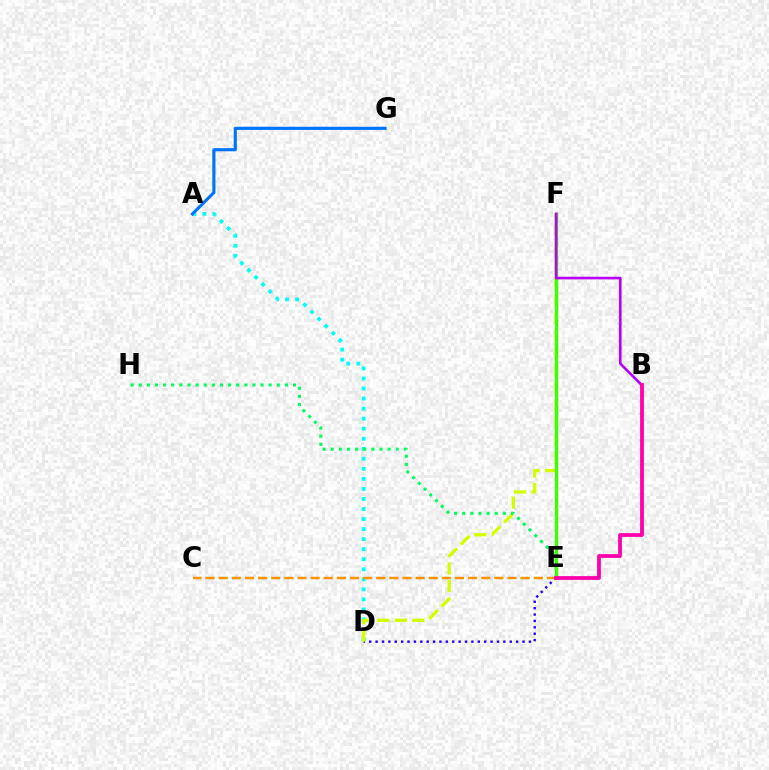{('A', 'D'): [{'color': '#00fff6', 'line_style': 'dotted', 'thickness': 2.73}], ('E', 'F'): [{'color': '#ff0000', 'line_style': 'dashed', 'thickness': 1.84}, {'color': '#3dff00', 'line_style': 'solid', 'thickness': 2.4}], ('D', 'E'): [{'color': '#2500ff', 'line_style': 'dotted', 'thickness': 1.74}], ('D', 'F'): [{'color': '#d1ff00', 'line_style': 'dashed', 'thickness': 2.38}], ('A', 'G'): [{'color': '#0074ff', 'line_style': 'solid', 'thickness': 2.26}], ('E', 'H'): [{'color': '#00ff5c', 'line_style': 'dotted', 'thickness': 2.21}], ('C', 'E'): [{'color': '#ff9400', 'line_style': 'dashed', 'thickness': 1.78}], ('B', 'F'): [{'color': '#b900ff', 'line_style': 'solid', 'thickness': 1.89}], ('B', 'E'): [{'color': '#ff00ac', 'line_style': 'solid', 'thickness': 2.73}]}